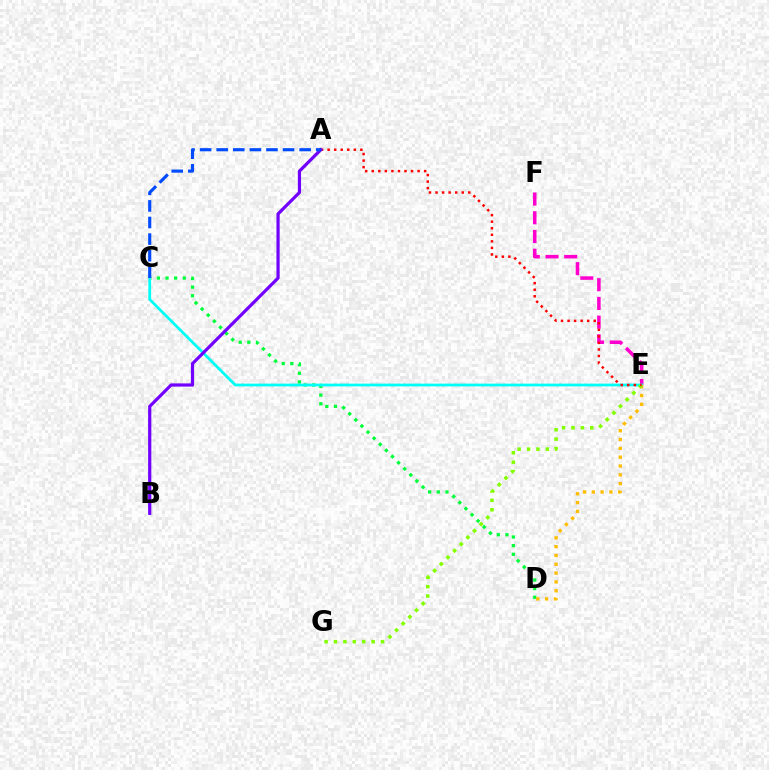{('E', 'F'): [{'color': '#ff00cf', 'line_style': 'dashed', 'thickness': 2.54}], ('C', 'D'): [{'color': '#00ff39', 'line_style': 'dotted', 'thickness': 2.35}], ('C', 'E'): [{'color': '#00fff6', 'line_style': 'solid', 'thickness': 2.0}], ('D', 'E'): [{'color': '#ffbd00', 'line_style': 'dotted', 'thickness': 2.4}], ('E', 'G'): [{'color': '#84ff00', 'line_style': 'dotted', 'thickness': 2.56}], ('A', 'E'): [{'color': '#ff0000', 'line_style': 'dotted', 'thickness': 1.78}], ('A', 'B'): [{'color': '#7200ff', 'line_style': 'solid', 'thickness': 2.3}], ('A', 'C'): [{'color': '#004bff', 'line_style': 'dashed', 'thickness': 2.25}]}